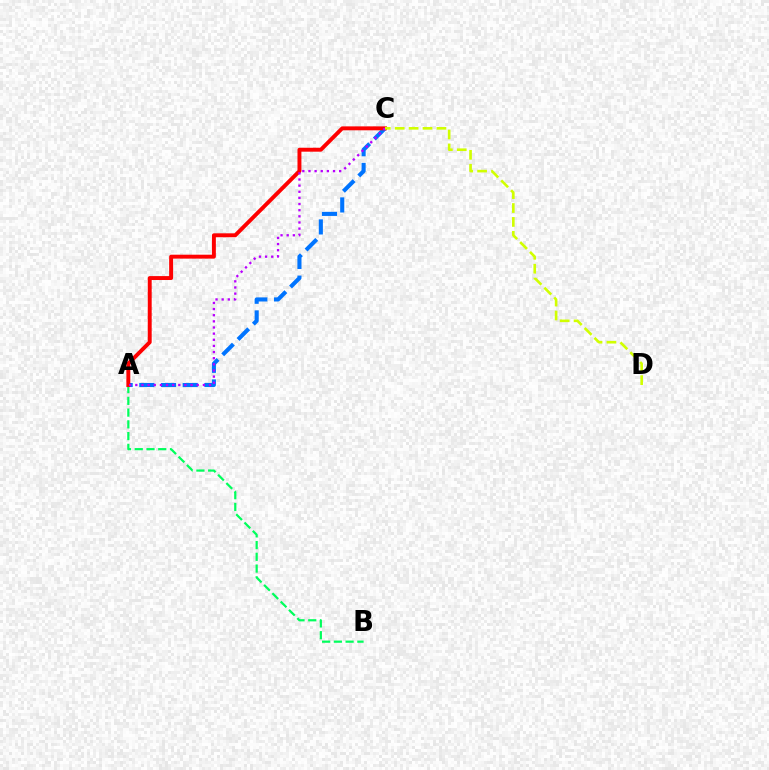{('A', 'C'): [{'color': '#0074ff', 'line_style': 'dashed', 'thickness': 2.95}, {'color': '#ff0000', 'line_style': 'solid', 'thickness': 2.83}, {'color': '#b900ff', 'line_style': 'dotted', 'thickness': 1.67}], ('A', 'B'): [{'color': '#00ff5c', 'line_style': 'dashed', 'thickness': 1.6}], ('C', 'D'): [{'color': '#d1ff00', 'line_style': 'dashed', 'thickness': 1.89}]}